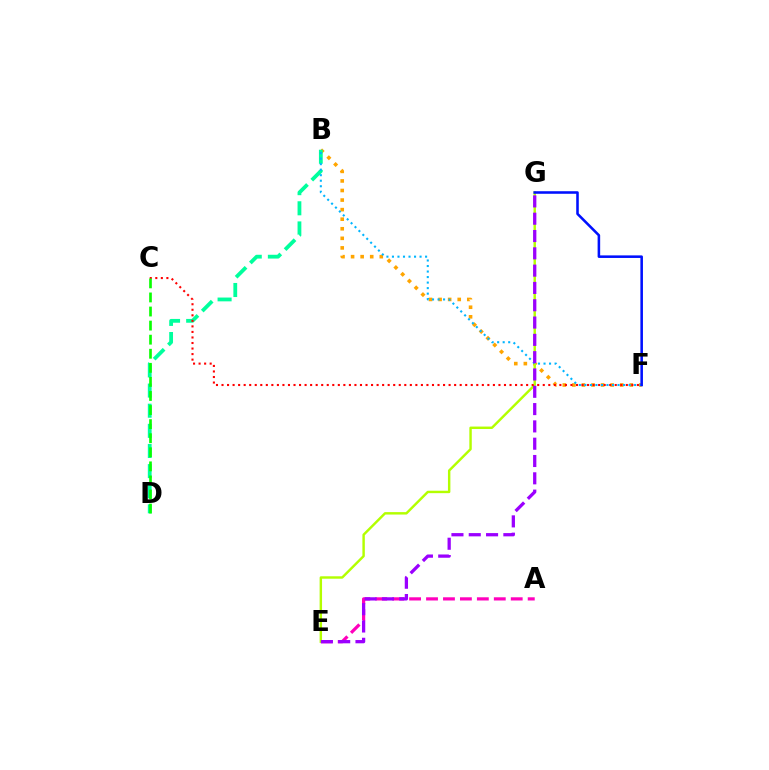{('A', 'E'): [{'color': '#ff00bd', 'line_style': 'dashed', 'thickness': 2.3}], ('B', 'F'): [{'color': '#ffa500', 'line_style': 'dotted', 'thickness': 2.6}, {'color': '#00b5ff', 'line_style': 'dotted', 'thickness': 1.5}], ('E', 'G'): [{'color': '#b3ff00', 'line_style': 'solid', 'thickness': 1.75}, {'color': '#9b00ff', 'line_style': 'dashed', 'thickness': 2.35}], ('B', 'D'): [{'color': '#00ff9d', 'line_style': 'dashed', 'thickness': 2.74}], ('F', 'G'): [{'color': '#0010ff', 'line_style': 'solid', 'thickness': 1.84}], ('C', 'F'): [{'color': '#ff0000', 'line_style': 'dotted', 'thickness': 1.5}], ('C', 'D'): [{'color': '#08ff00', 'line_style': 'dashed', 'thickness': 1.91}]}